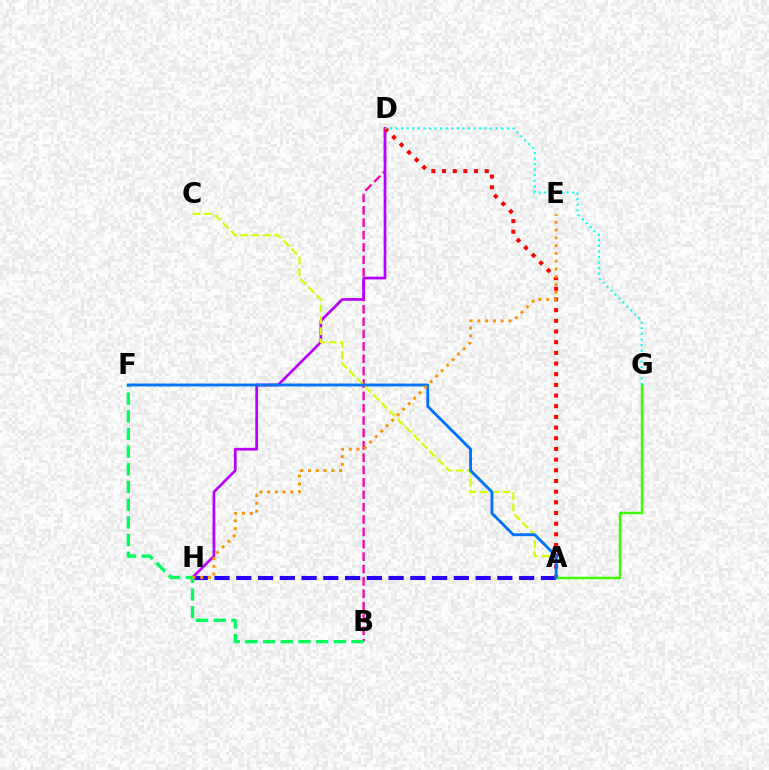{('B', 'D'): [{'color': '#ff00ac', 'line_style': 'dashed', 'thickness': 1.68}], ('D', 'H'): [{'color': '#b900ff', 'line_style': 'solid', 'thickness': 1.95}], ('A', 'C'): [{'color': '#d1ff00', 'line_style': 'dashed', 'thickness': 1.54}], ('A', 'H'): [{'color': '#2500ff', 'line_style': 'dashed', 'thickness': 2.96}], ('A', 'D'): [{'color': '#ff0000', 'line_style': 'dotted', 'thickness': 2.9}], ('B', 'F'): [{'color': '#00ff5c', 'line_style': 'dashed', 'thickness': 2.4}], ('A', 'G'): [{'color': '#3dff00', 'line_style': 'solid', 'thickness': 1.8}], ('D', 'G'): [{'color': '#00fff6', 'line_style': 'dotted', 'thickness': 1.51}], ('A', 'F'): [{'color': '#0074ff', 'line_style': 'solid', 'thickness': 2.07}], ('E', 'H'): [{'color': '#ff9400', 'line_style': 'dotted', 'thickness': 2.11}]}